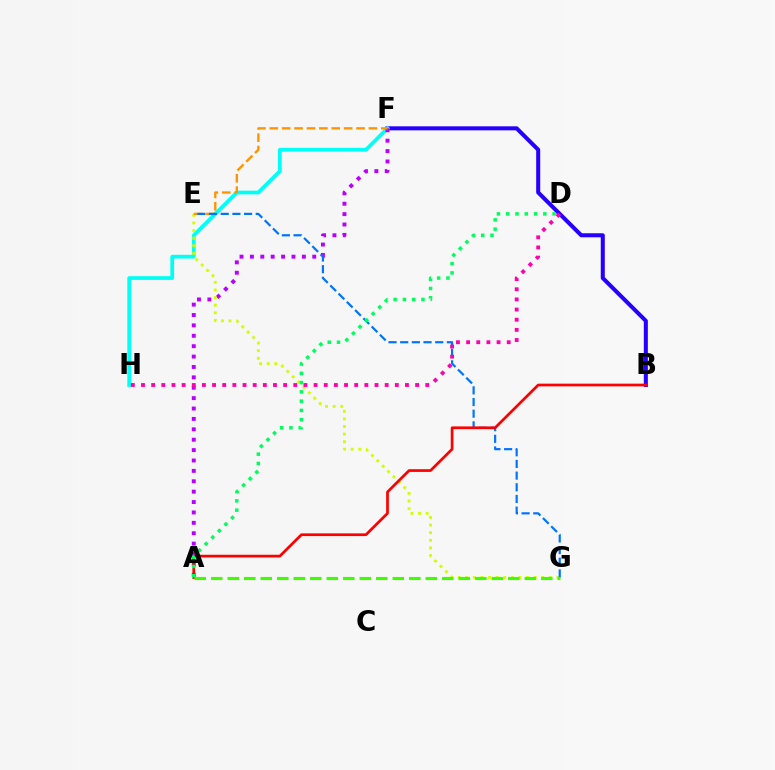{('B', 'F'): [{'color': '#2500ff', 'line_style': 'solid', 'thickness': 2.91}], ('F', 'H'): [{'color': '#00fff6', 'line_style': 'solid', 'thickness': 2.68}], ('A', 'F'): [{'color': '#b900ff', 'line_style': 'dotted', 'thickness': 2.82}], ('E', 'G'): [{'color': '#d1ff00', 'line_style': 'dotted', 'thickness': 2.06}, {'color': '#0074ff', 'line_style': 'dashed', 'thickness': 1.58}], ('E', 'F'): [{'color': '#ff9400', 'line_style': 'dashed', 'thickness': 1.68}], ('A', 'B'): [{'color': '#ff0000', 'line_style': 'solid', 'thickness': 1.95}], ('A', 'D'): [{'color': '#00ff5c', 'line_style': 'dotted', 'thickness': 2.52}], ('A', 'G'): [{'color': '#3dff00', 'line_style': 'dashed', 'thickness': 2.24}], ('D', 'H'): [{'color': '#ff00ac', 'line_style': 'dotted', 'thickness': 2.76}]}